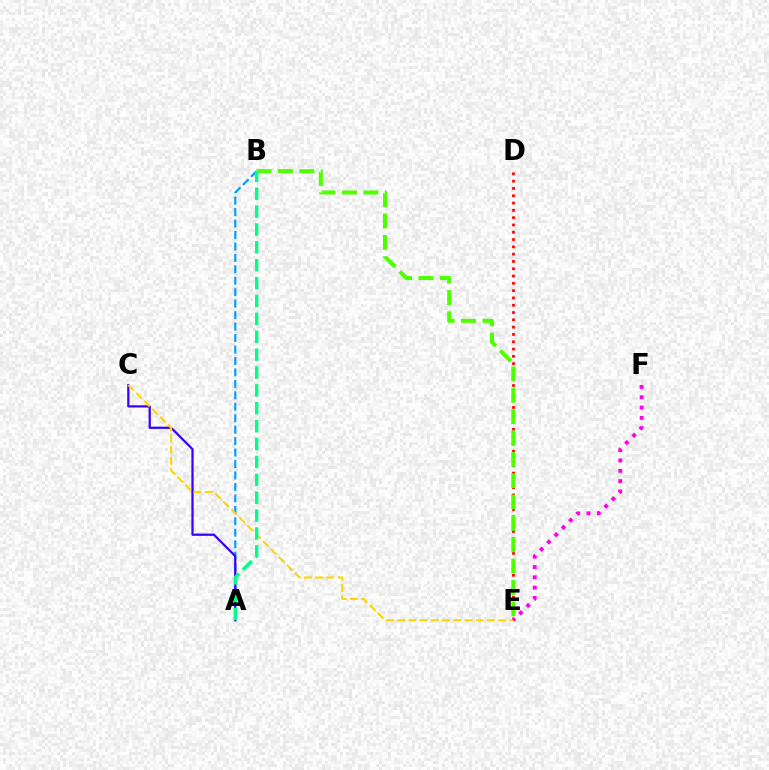{('A', 'B'): [{'color': '#009eff', 'line_style': 'dashed', 'thickness': 1.56}, {'color': '#00ff86', 'line_style': 'dashed', 'thickness': 2.43}], ('A', 'C'): [{'color': '#3700ff', 'line_style': 'solid', 'thickness': 1.61}], ('D', 'E'): [{'color': '#ff0000', 'line_style': 'dotted', 'thickness': 1.98}], ('C', 'E'): [{'color': '#ffd500', 'line_style': 'dashed', 'thickness': 1.52}], ('B', 'E'): [{'color': '#4fff00', 'line_style': 'dashed', 'thickness': 2.9}], ('E', 'F'): [{'color': '#ff00ed', 'line_style': 'dotted', 'thickness': 2.8}]}